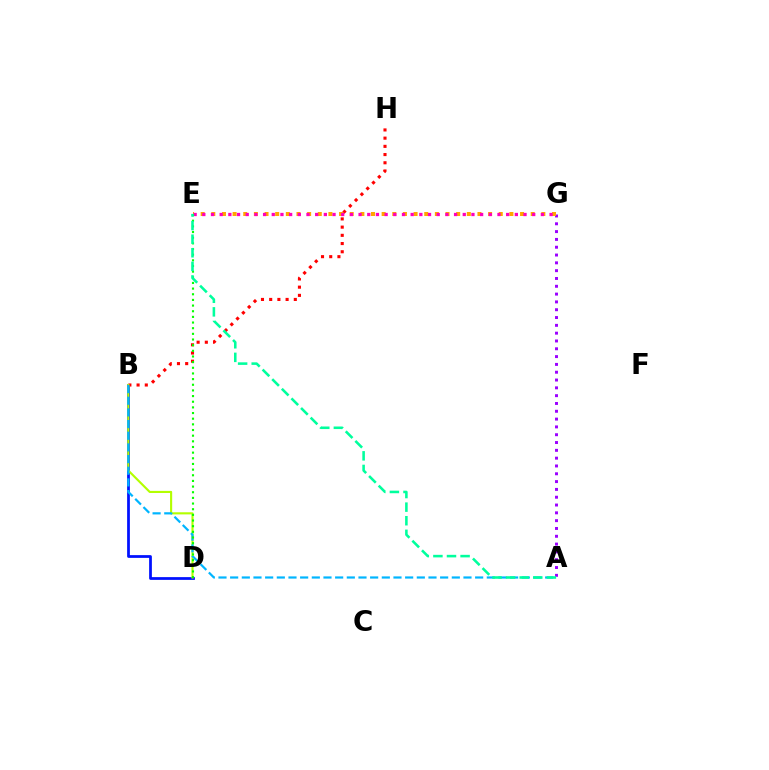{('A', 'G'): [{'color': '#9b00ff', 'line_style': 'dotted', 'thickness': 2.12}], ('B', 'D'): [{'color': '#0010ff', 'line_style': 'solid', 'thickness': 1.98}, {'color': '#b3ff00', 'line_style': 'solid', 'thickness': 1.53}], ('B', 'H'): [{'color': '#ff0000', 'line_style': 'dotted', 'thickness': 2.23}], ('E', 'G'): [{'color': '#ffa500', 'line_style': 'dotted', 'thickness': 2.89}, {'color': '#ff00bd', 'line_style': 'dotted', 'thickness': 2.36}], ('A', 'B'): [{'color': '#00b5ff', 'line_style': 'dashed', 'thickness': 1.58}], ('D', 'E'): [{'color': '#08ff00', 'line_style': 'dotted', 'thickness': 1.54}], ('A', 'E'): [{'color': '#00ff9d', 'line_style': 'dashed', 'thickness': 1.85}]}